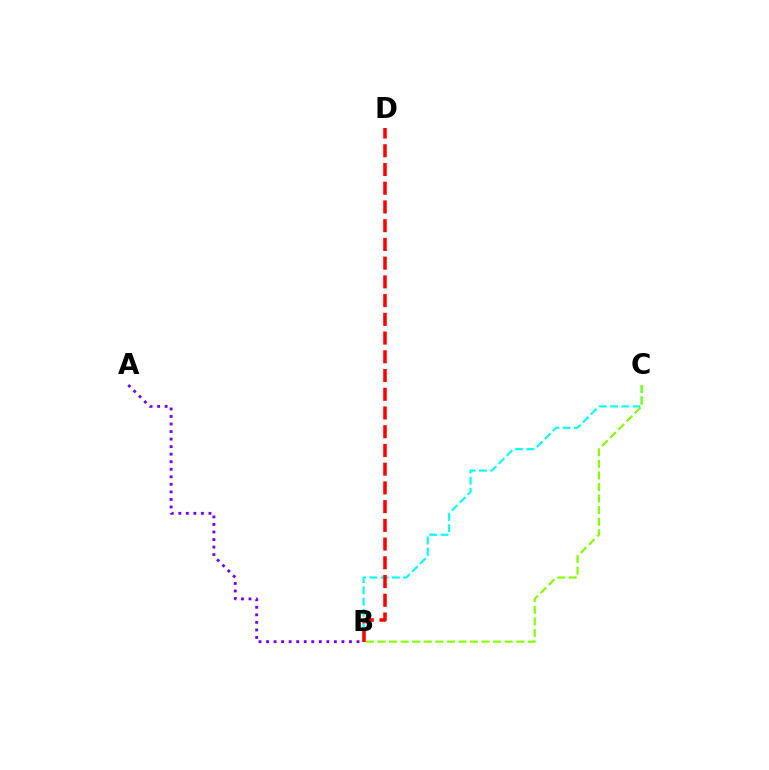{('A', 'B'): [{'color': '#7200ff', 'line_style': 'dotted', 'thickness': 2.05}], ('B', 'C'): [{'color': '#00fff6', 'line_style': 'dashed', 'thickness': 1.53}, {'color': '#84ff00', 'line_style': 'dashed', 'thickness': 1.57}], ('B', 'D'): [{'color': '#ff0000', 'line_style': 'dashed', 'thickness': 2.54}]}